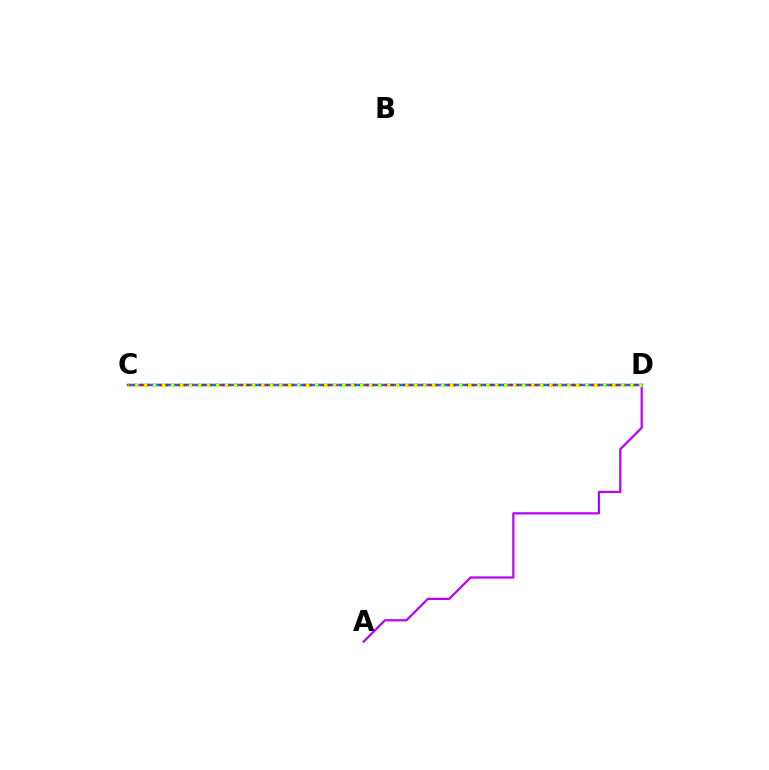{('C', 'D'): [{'color': '#00ff5c', 'line_style': 'dashed', 'thickness': 1.59}, {'color': '#0074ff', 'line_style': 'solid', 'thickness': 1.77}, {'color': '#ff0000', 'line_style': 'dotted', 'thickness': 1.7}, {'color': '#d1ff00', 'line_style': 'dotted', 'thickness': 2.45}], ('A', 'D'): [{'color': '#b900ff', 'line_style': 'solid', 'thickness': 1.6}]}